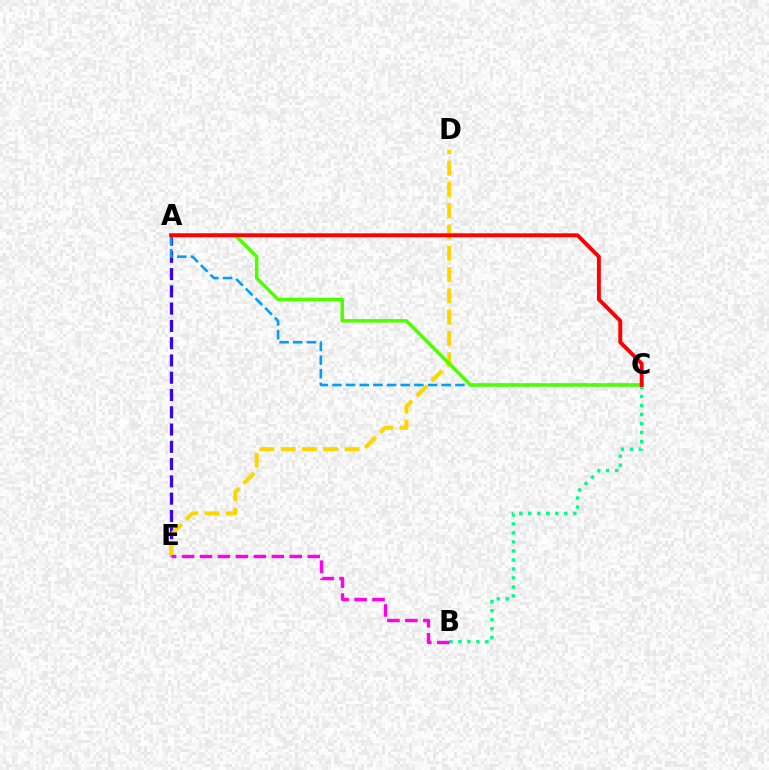{('A', 'E'): [{'color': '#3700ff', 'line_style': 'dashed', 'thickness': 2.35}], ('A', 'C'): [{'color': '#009eff', 'line_style': 'dashed', 'thickness': 1.86}, {'color': '#4fff00', 'line_style': 'solid', 'thickness': 2.52}, {'color': '#ff0000', 'line_style': 'solid', 'thickness': 2.81}], ('D', 'E'): [{'color': '#ffd500', 'line_style': 'dashed', 'thickness': 2.89}], ('B', 'C'): [{'color': '#00ff86', 'line_style': 'dotted', 'thickness': 2.45}], ('B', 'E'): [{'color': '#ff00ed', 'line_style': 'dashed', 'thickness': 2.44}]}